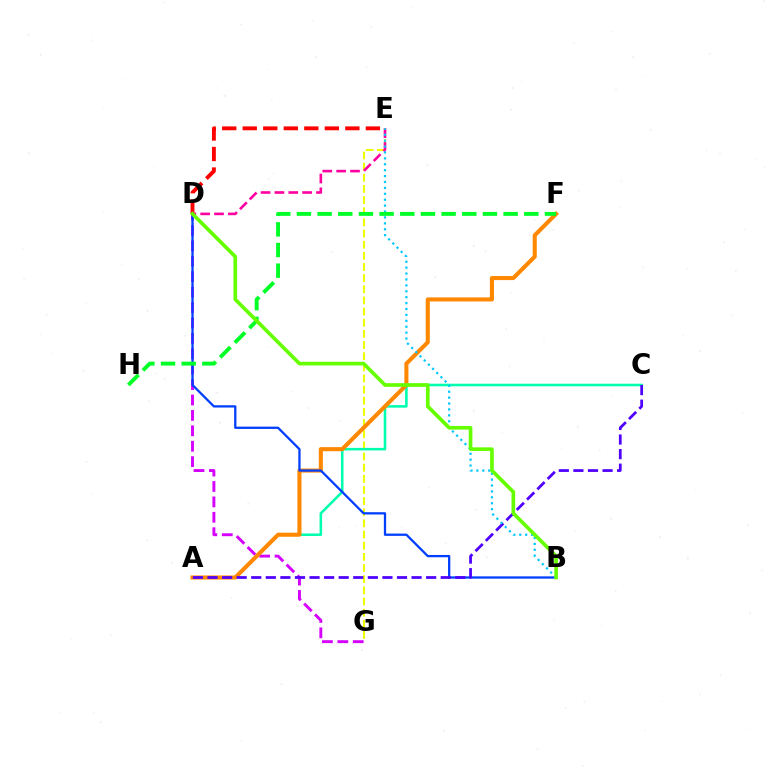{('D', 'G'): [{'color': '#d600ff', 'line_style': 'dashed', 'thickness': 2.09}], ('E', 'G'): [{'color': '#eeff00', 'line_style': 'dashed', 'thickness': 1.51}], ('A', 'C'): [{'color': '#00ffaf', 'line_style': 'solid', 'thickness': 1.85}, {'color': '#4f00ff', 'line_style': 'dashed', 'thickness': 1.98}], ('D', 'E'): [{'color': '#ff00a0', 'line_style': 'dashed', 'thickness': 1.88}, {'color': '#ff0000', 'line_style': 'dashed', 'thickness': 2.79}], ('A', 'F'): [{'color': '#ff8800', 'line_style': 'solid', 'thickness': 2.93}], ('B', 'D'): [{'color': '#003fff', 'line_style': 'solid', 'thickness': 1.64}, {'color': '#66ff00', 'line_style': 'solid', 'thickness': 2.63}], ('B', 'E'): [{'color': '#00c7ff', 'line_style': 'dotted', 'thickness': 1.61}], ('F', 'H'): [{'color': '#00ff27', 'line_style': 'dashed', 'thickness': 2.81}]}